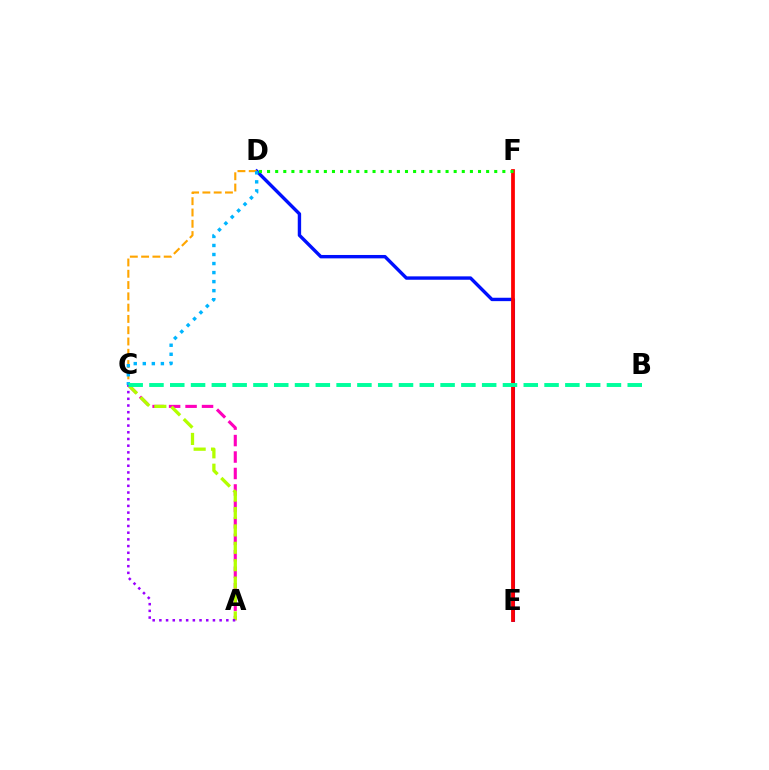{('D', 'E'): [{'color': '#0010ff', 'line_style': 'solid', 'thickness': 2.44}], ('E', 'F'): [{'color': '#ff0000', 'line_style': 'solid', 'thickness': 2.71}], ('A', 'C'): [{'color': '#ff00bd', 'line_style': 'dashed', 'thickness': 2.24}, {'color': '#b3ff00', 'line_style': 'dashed', 'thickness': 2.36}, {'color': '#9b00ff', 'line_style': 'dotted', 'thickness': 1.82}], ('D', 'F'): [{'color': '#08ff00', 'line_style': 'dotted', 'thickness': 2.2}], ('C', 'D'): [{'color': '#ffa500', 'line_style': 'dashed', 'thickness': 1.53}, {'color': '#00b5ff', 'line_style': 'dotted', 'thickness': 2.46}], ('B', 'C'): [{'color': '#00ff9d', 'line_style': 'dashed', 'thickness': 2.82}]}